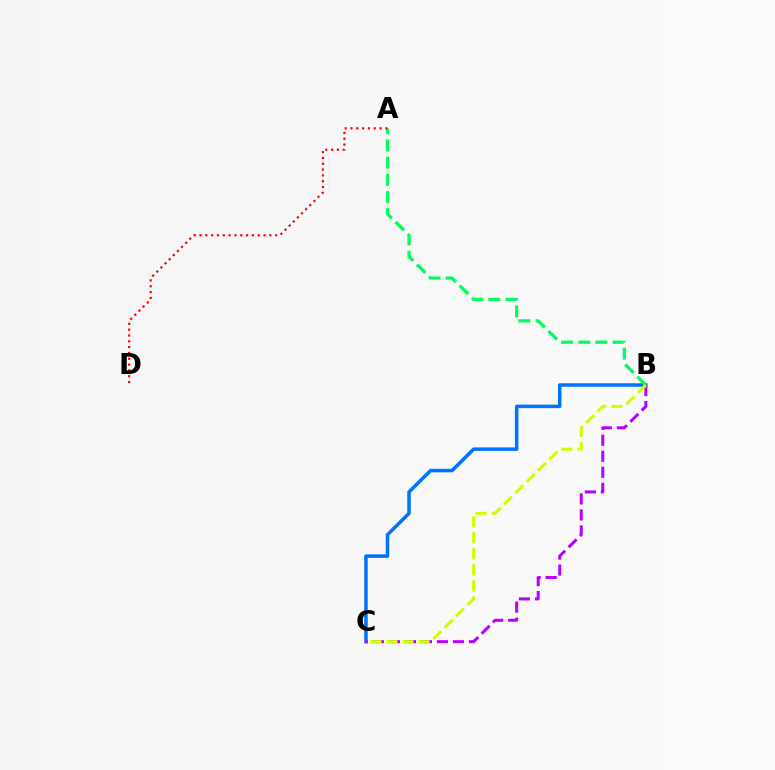{('B', 'C'): [{'color': '#0074ff', 'line_style': 'solid', 'thickness': 2.53}, {'color': '#b900ff', 'line_style': 'dashed', 'thickness': 2.18}, {'color': '#d1ff00', 'line_style': 'dashed', 'thickness': 2.18}], ('A', 'B'): [{'color': '#00ff5c', 'line_style': 'dashed', 'thickness': 2.33}], ('A', 'D'): [{'color': '#ff0000', 'line_style': 'dotted', 'thickness': 1.58}]}